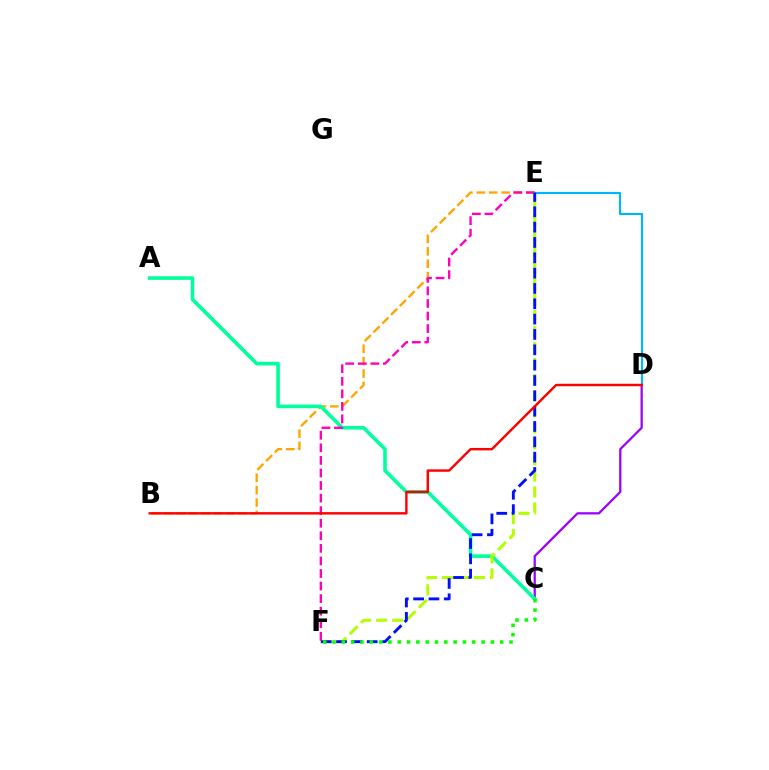{('C', 'D'): [{'color': '#9b00ff', 'line_style': 'solid', 'thickness': 1.61}], ('B', 'E'): [{'color': '#ffa500', 'line_style': 'dashed', 'thickness': 1.68}], ('A', 'C'): [{'color': '#00ff9d', 'line_style': 'solid', 'thickness': 2.58}], ('E', 'F'): [{'color': '#ff00bd', 'line_style': 'dashed', 'thickness': 1.71}, {'color': '#b3ff00', 'line_style': 'dashed', 'thickness': 2.18}, {'color': '#0010ff', 'line_style': 'dashed', 'thickness': 2.08}], ('D', 'E'): [{'color': '#00b5ff', 'line_style': 'solid', 'thickness': 1.55}], ('B', 'D'): [{'color': '#ff0000', 'line_style': 'solid', 'thickness': 1.74}], ('C', 'F'): [{'color': '#08ff00', 'line_style': 'dotted', 'thickness': 2.53}]}